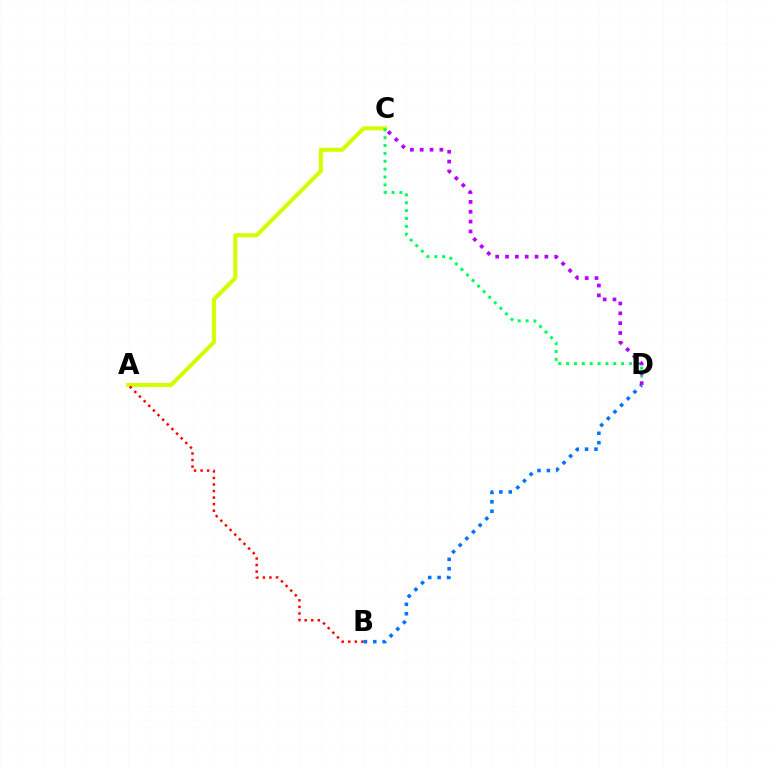{('A', 'C'): [{'color': '#d1ff00', 'line_style': 'solid', 'thickness': 2.93}], ('A', 'B'): [{'color': '#ff0000', 'line_style': 'dotted', 'thickness': 1.78}], ('B', 'D'): [{'color': '#0074ff', 'line_style': 'dotted', 'thickness': 2.55}], ('C', 'D'): [{'color': '#00ff5c', 'line_style': 'dotted', 'thickness': 2.14}, {'color': '#b900ff', 'line_style': 'dotted', 'thickness': 2.67}]}